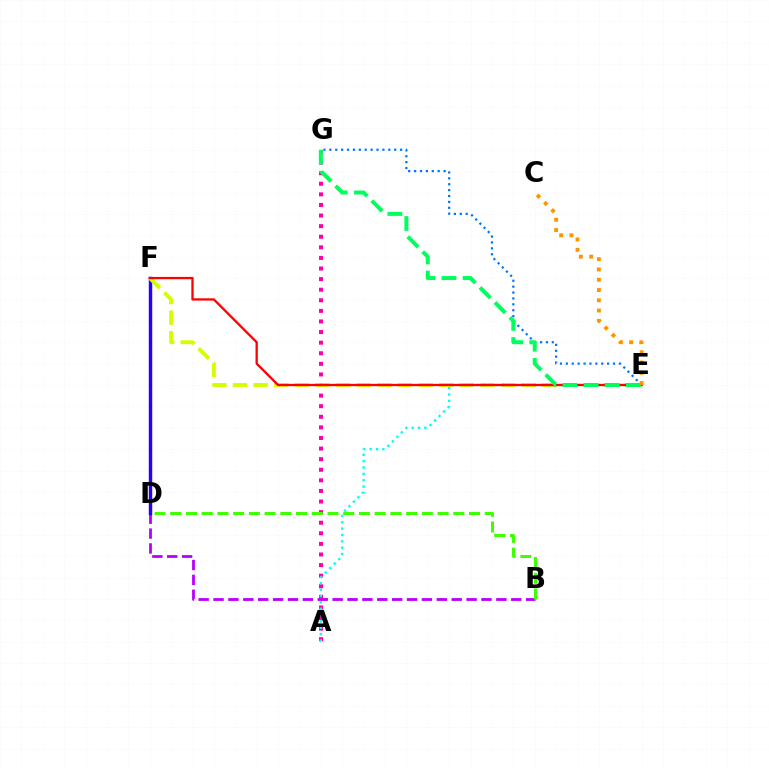{('B', 'D'): [{'color': '#b900ff', 'line_style': 'dashed', 'thickness': 2.02}, {'color': '#3dff00', 'line_style': 'dashed', 'thickness': 2.14}], ('D', 'F'): [{'color': '#2500ff', 'line_style': 'solid', 'thickness': 2.47}], ('A', 'G'): [{'color': '#ff00ac', 'line_style': 'dotted', 'thickness': 2.88}], ('E', 'F'): [{'color': '#d1ff00', 'line_style': 'dashed', 'thickness': 2.8}, {'color': '#ff0000', 'line_style': 'solid', 'thickness': 1.66}], ('E', 'G'): [{'color': '#0074ff', 'line_style': 'dotted', 'thickness': 1.6}, {'color': '#00ff5c', 'line_style': 'dashed', 'thickness': 2.87}], ('A', 'E'): [{'color': '#00fff6', 'line_style': 'dotted', 'thickness': 1.73}], ('C', 'E'): [{'color': '#ff9400', 'line_style': 'dotted', 'thickness': 2.79}]}